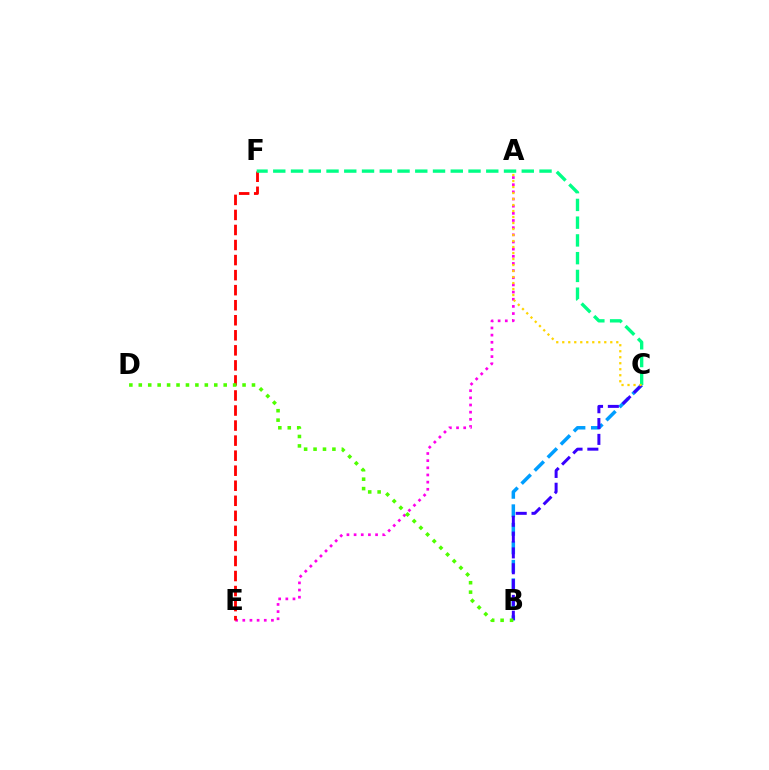{('B', 'C'): [{'color': '#009eff', 'line_style': 'dashed', 'thickness': 2.51}, {'color': '#3700ff', 'line_style': 'dashed', 'thickness': 2.15}], ('A', 'E'): [{'color': '#ff00ed', 'line_style': 'dotted', 'thickness': 1.94}], ('E', 'F'): [{'color': '#ff0000', 'line_style': 'dashed', 'thickness': 2.04}], ('C', 'F'): [{'color': '#00ff86', 'line_style': 'dashed', 'thickness': 2.41}], ('A', 'C'): [{'color': '#ffd500', 'line_style': 'dotted', 'thickness': 1.63}], ('B', 'D'): [{'color': '#4fff00', 'line_style': 'dotted', 'thickness': 2.56}]}